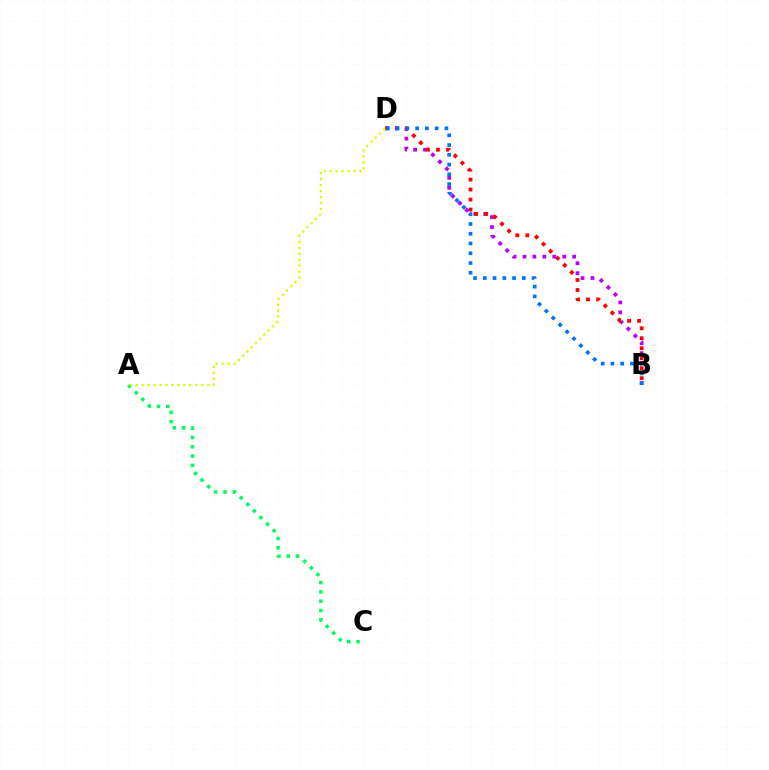{('A', 'C'): [{'color': '#00ff5c', 'line_style': 'dotted', 'thickness': 2.53}], ('B', 'D'): [{'color': '#b900ff', 'line_style': 'dotted', 'thickness': 2.7}, {'color': '#ff0000', 'line_style': 'dotted', 'thickness': 2.71}, {'color': '#0074ff', 'line_style': 'dotted', 'thickness': 2.65}], ('A', 'D'): [{'color': '#d1ff00', 'line_style': 'dotted', 'thickness': 1.62}]}